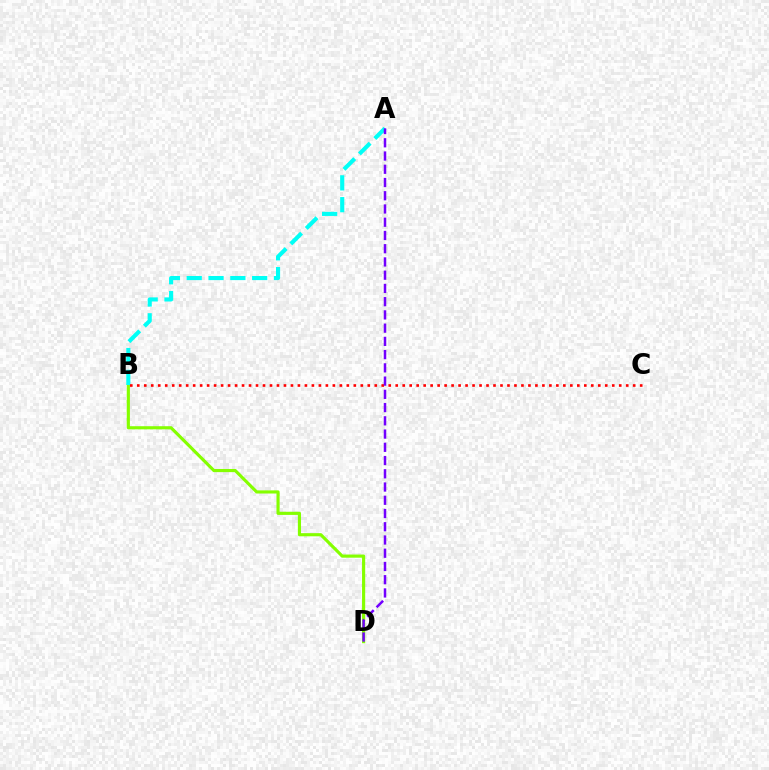{('B', 'D'): [{'color': '#84ff00', 'line_style': 'solid', 'thickness': 2.26}], ('A', 'B'): [{'color': '#00fff6', 'line_style': 'dashed', 'thickness': 2.96}], ('B', 'C'): [{'color': '#ff0000', 'line_style': 'dotted', 'thickness': 1.9}], ('A', 'D'): [{'color': '#7200ff', 'line_style': 'dashed', 'thickness': 1.8}]}